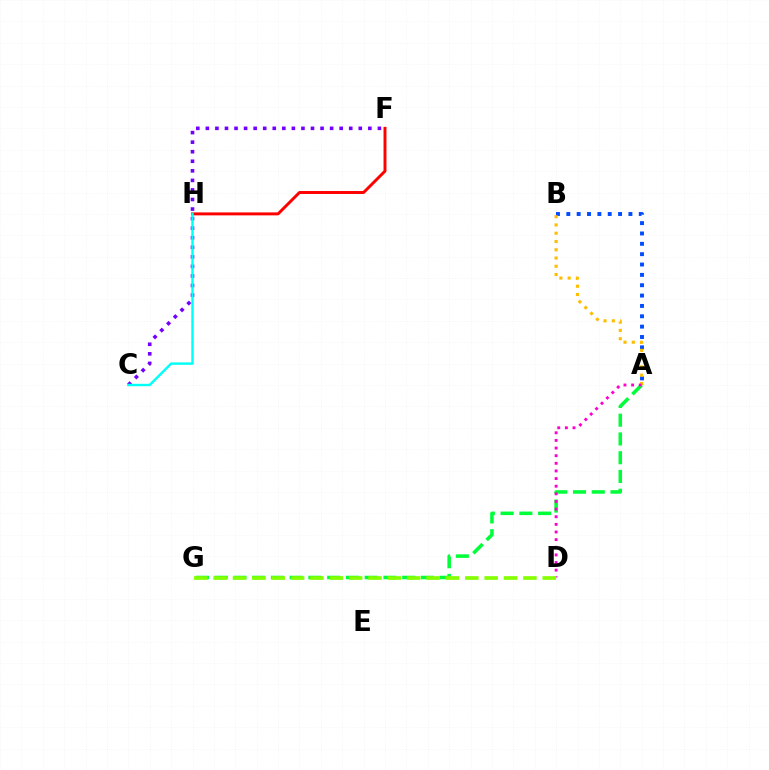{('A', 'G'): [{'color': '#00ff39', 'line_style': 'dashed', 'thickness': 2.55}], ('F', 'H'): [{'color': '#ff0000', 'line_style': 'solid', 'thickness': 2.12}], ('A', 'B'): [{'color': '#004bff', 'line_style': 'dotted', 'thickness': 2.81}, {'color': '#ffbd00', 'line_style': 'dotted', 'thickness': 2.25}], ('C', 'F'): [{'color': '#7200ff', 'line_style': 'dotted', 'thickness': 2.6}], ('A', 'D'): [{'color': '#ff00cf', 'line_style': 'dotted', 'thickness': 2.07}], ('D', 'G'): [{'color': '#84ff00', 'line_style': 'dashed', 'thickness': 2.63}], ('C', 'H'): [{'color': '#00fff6', 'line_style': 'solid', 'thickness': 1.74}]}